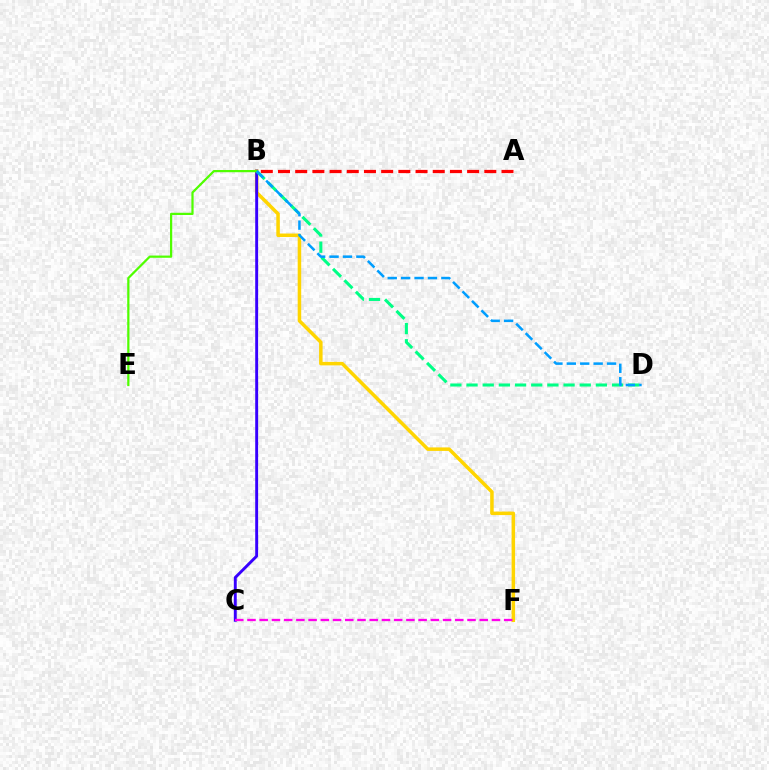{('B', 'F'): [{'color': '#ffd500', 'line_style': 'solid', 'thickness': 2.52}], ('B', 'C'): [{'color': '#3700ff', 'line_style': 'solid', 'thickness': 2.1}], ('A', 'B'): [{'color': '#ff0000', 'line_style': 'dashed', 'thickness': 2.34}], ('B', 'D'): [{'color': '#00ff86', 'line_style': 'dashed', 'thickness': 2.2}, {'color': '#009eff', 'line_style': 'dashed', 'thickness': 1.82}], ('B', 'E'): [{'color': '#4fff00', 'line_style': 'solid', 'thickness': 1.6}], ('C', 'F'): [{'color': '#ff00ed', 'line_style': 'dashed', 'thickness': 1.66}]}